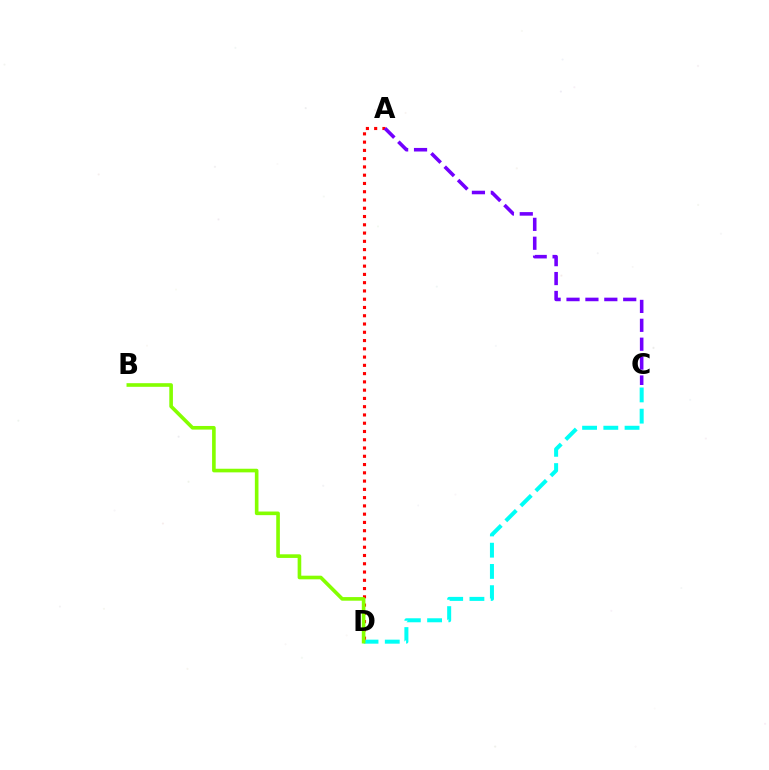{('C', 'D'): [{'color': '#00fff6', 'line_style': 'dashed', 'thickness': 2.89}], ('A', 'D'): [{'color': '#ff0000', 'line_style': 'dotted', 'thickness': 2.25}], ('B', 'D'): [{'color': '#84ff00', 'line_style': 'solid', 'thickness': 2.61}], ('A', 'C'): [{'color': '#7200ff', 'line_style': 'dashed', 'thickness': 2.57}]}